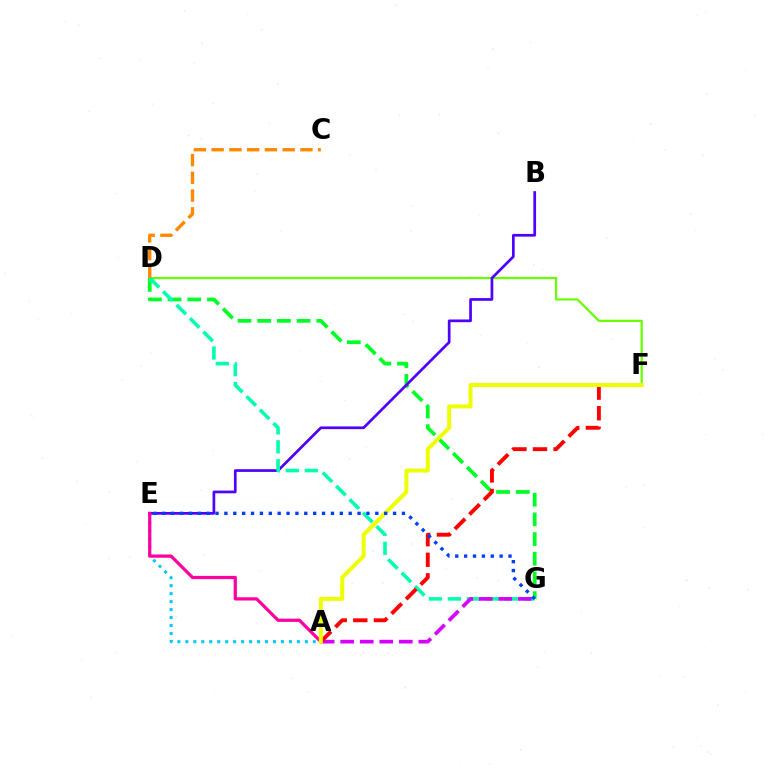{('D', 'G'): [{'color': '#00ff27', 'line_style': 'dashed', 'thickness': 2.68}, {'color': '#00ffaf', 'line_style': 'dashed', 'thickness': 2.58}], ('A', 'E'): [{'color': '#00c7ff', 'line_style': 'dotted', 'thickness': 2.17}, {'color': '#ff00a0', 'line_style': 'solid', 'thickness': 2.33}], ('D', 'F'): [{'color': '#66ff00', 'line_style': 'solid', 'thickness': 1.59}], ('B', 'E'): [{'color': '#4f00ff', 'line_style': 'solid', 'thickness': 1.95}], ('A', 'G'): [{'color': '#d600ff', 'line_style': 'dashed', 'thickness': 2.65}], ('A', 'F'): [{'color': '#ff0000', 'line_style': 'dashed', 'thickness': 2.8}, {'color': '#eeff00', 'line_style': 'solid', 'thickness': 2.87}], ('C', 'D'): [{'color': '#ff8800', 'line_style': 'dashed', 'thickness': 2.41}], ('E', 'G'): [{'color': '#003fff', 'line_style': 'dotted', 'thickness': 2.41}]}